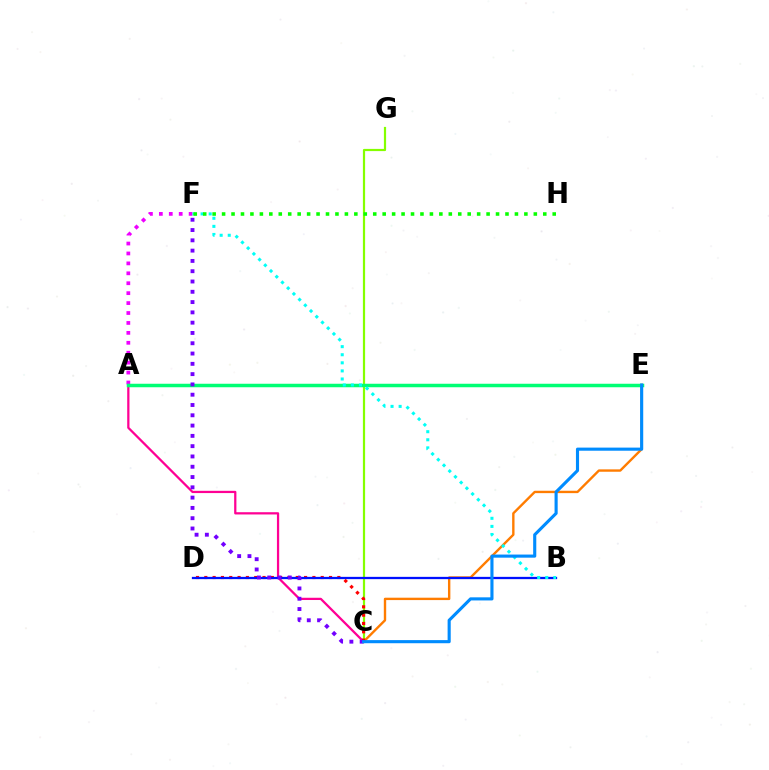{('A', 'C'): [{'color': '#ff0094', 'line_style': 'solid', 'thickness': 1.62}], ('C', 'E'): [{'color': '#ff7c00', 'line_style': 'solid', 'thickness': 1.72}, {'color': '#008cff', 'line_style': 'solid', 'thickness': 2.24}], ('A', 'E'): [{'color': '#fcf500', 'line_style': 'dashed', 'thickness': 1.84}, {'color': '#00ff74', 'line_style': 'solid', 'thickness': 2.52}], ('A', 'F'): [{'color': '#ee00ff', 'line_style': 'dotted', 'thickness': 2.7}], ('C', 'G'): [{'color': '#84ff00', 'line_style': 'solid', 'thickness': 1.59}], ('C', 'D'): [{'color': '#ff0000', 'line_style': 'dotted', 'thickness': 2.26}], ('B', 'D'): [{'color': '#0010ff', 'line_style': 'solid', 'thickness': 1.64}], ('B', 'F'): [{'color': '#00fff6', 'line_style': 'dotted', 'thickness': 2.2}], ('F', 'H'): [{'color': '#08ff00', 'line_style': 'dotted', 'thickness': 2.57}], ('C', 'F'): [{'color': '#7200ff', 'line_style': 'dotted', 'thickness': 2.8}]}